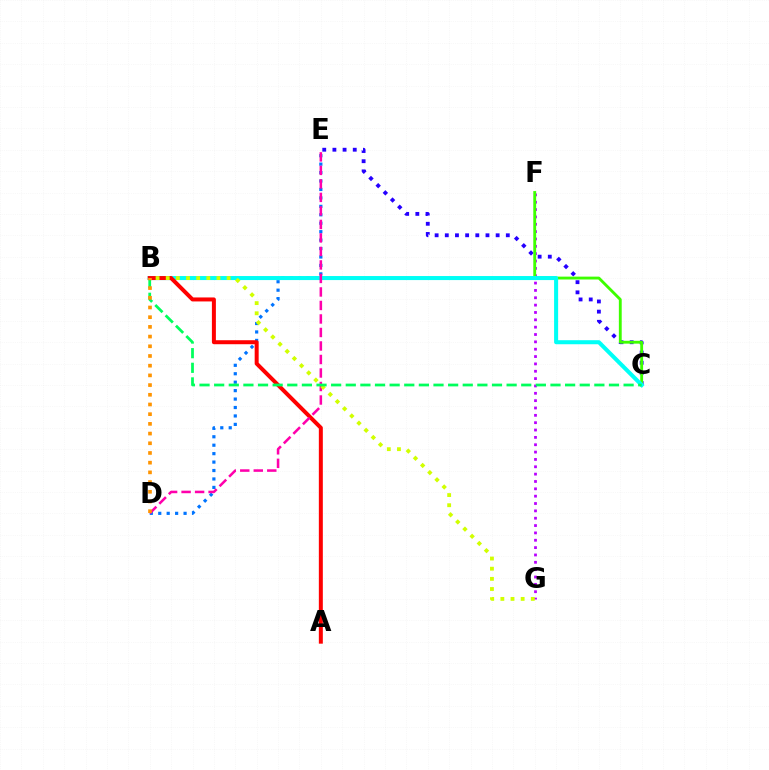{('C', 'E'): [{'color': '#2500ff', 'line_style': 'dotted', 'thickness': 2.76}], ('F', 'G'): [{'color': '#b900ff', 'line_style': 'dotted', 'thickness': 2.0}], ('D', 'E'): [{'color': '#0074ff', 'line_style': 'dotted', 'thickness': 2.29}, {'color': '#ff00ac', 'line_style': 'dashed', 'thickness': 1.83}], ('C', 'F'): [{'color': '#3dff00', 'line_style': 'solid', 'thickness': 2.06}], ('B', 'C'): [{'color': '#00fff6', 'line_style': 'solid', 'thickness': 2.91}, {'color': '#00ff5c', 'line_style': 'dashed', 'thickness': 1.99}], ('A', 'B'): [{'color': '#ff0000', 'line_style': 'solid', 'thickness': 2.87}], ('B', 'G'): [{'color': '#d1ff00', 'line_style': 'dotted', 'thickness': 2.76}], ('B', 'D'): [{'color': '#ff9400', 'line_style': 'dotted', 'thickness': 2.64}]}